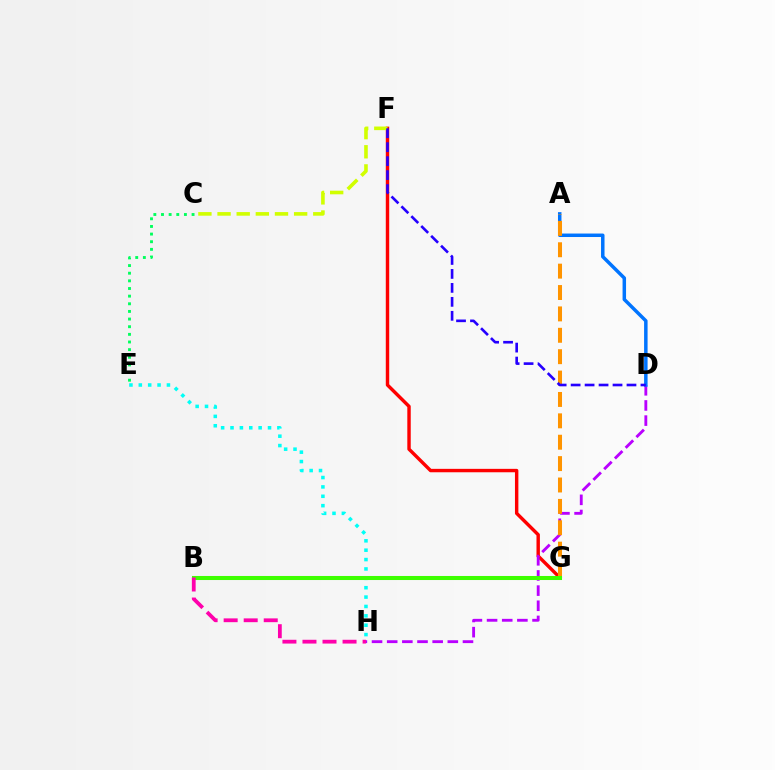{('F', 'G'): [{'color': '#ff0000', 'line_style': 'solid', 'thickness': 2.46}], ('D', 'H'): [{'color': '#b900ff', 'line_style': 'dashed', 'thickness': 2.06}], ('C', 'F'): [{'color': '#d1ff00', 'line_style': 'dashed', 'thickness': 2.6}], ('A', 'D'): [{'color': '#0074ff', 'line_style': 'solid', 'thickness': 2.51}], ('A', 'G'): [{'color': '#ff9400', 'line_style': 'dashed', 'thickness': 2.91}], ('E', 'H'): [{'color': '#00fff6', 'line_style': 'dotted', 'thickness': 2.55}], ('B', 'G'): [{'color': '#3dff00', 'line_style': 'solid', 'thickness': 2.91}], ('B', 'H'): [{'color': '#ff00ac', 'line_style': 'dashed', 'thickness': 2.72}], ('D', 'F'): [{'color': '#2500ff', 'line_style': 'dashed', 'thickness': 1.9}], ('C', 'E'): [{'color': '#00ff5c', 'line_style': 'dotted', 'thickness': 2.08}]}